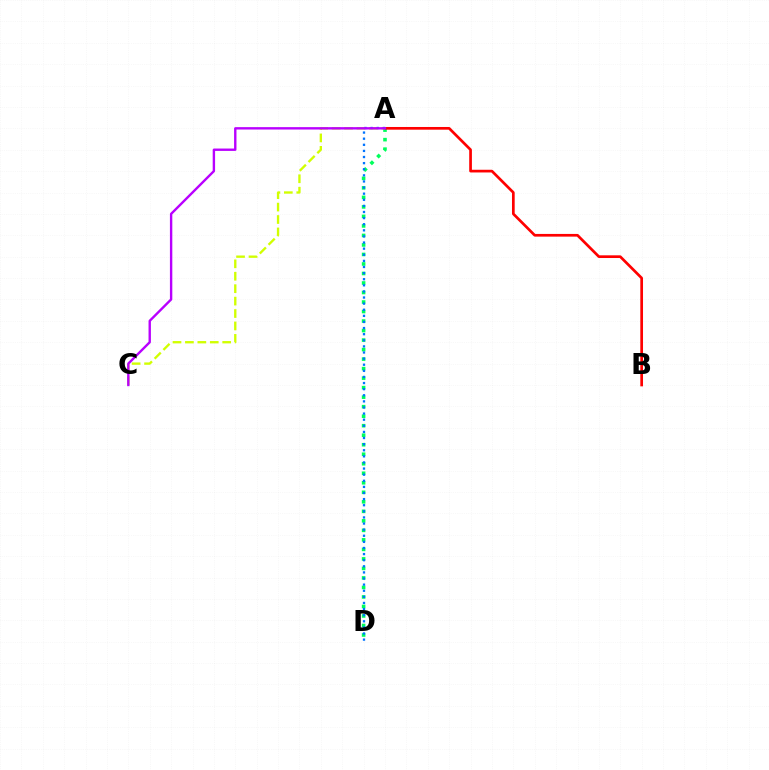{('A', 'D'): [{'color': '#00ff5c', 'line_style': 'dotted', 'thickness': 2.58}, {'color': '#0074ff', 'line_style': 'dotted', 'thickness': 1.66}], ('A', 'B'): [{'color': '#ff0000', 'line_style': 'solid', 'thickness': 1.94}], ('A', 'C'): [{'color': '#d1ff00', 'line_style': 'dashed', 'thickness': 1.69}, {'color': '#b900ff', 'line_style': 'solid', 'thickness': 1.72}]}